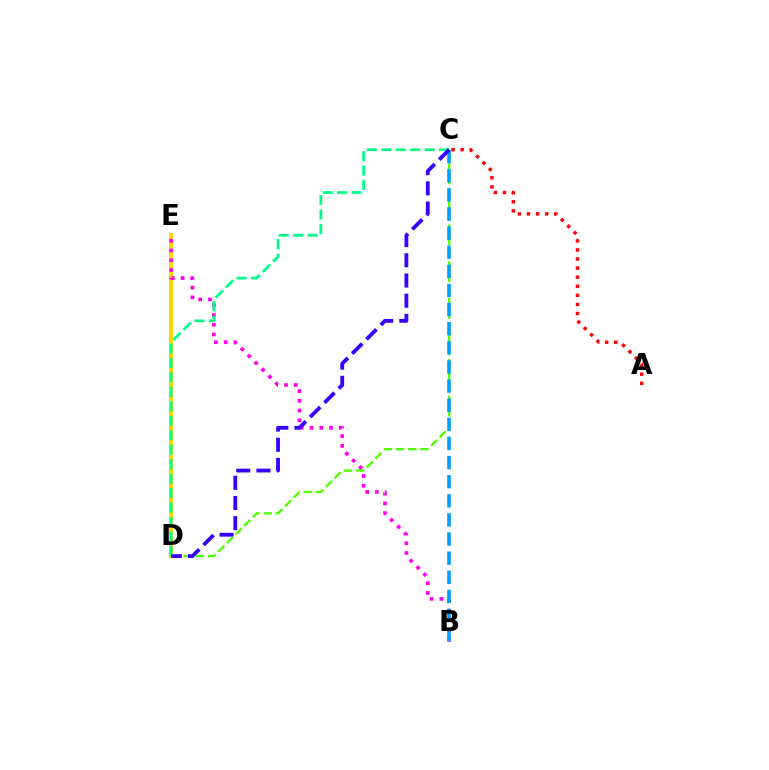{('A', 'C'): [{'color': '#ff0000', 'line_style': 'dotted', 'thickness': 2.47}], ('D', 'E'): [{'color': '#ffd500', 'line_style': 'solid', 'thickness': 2.88}], ('B', 'E'): [{'color': '#ff00ed', 'line_style': 'dotted', 'thickness': 2.65}], ('C', 'D'): [{'color': '#4fff00', 'line_style': 'dashed', 'thickness': 1.66}, {'color': '#00ff86', 'line_style': 'dashed', 'thickness': 1.97}, {'color': '#3700ff', 'line_style': 'dashed', 'thickness': 2.74}], ('B', 'C'): [{'color': '#009eff', 'line_style': 'dashed', 'thickness': 2.6}]}